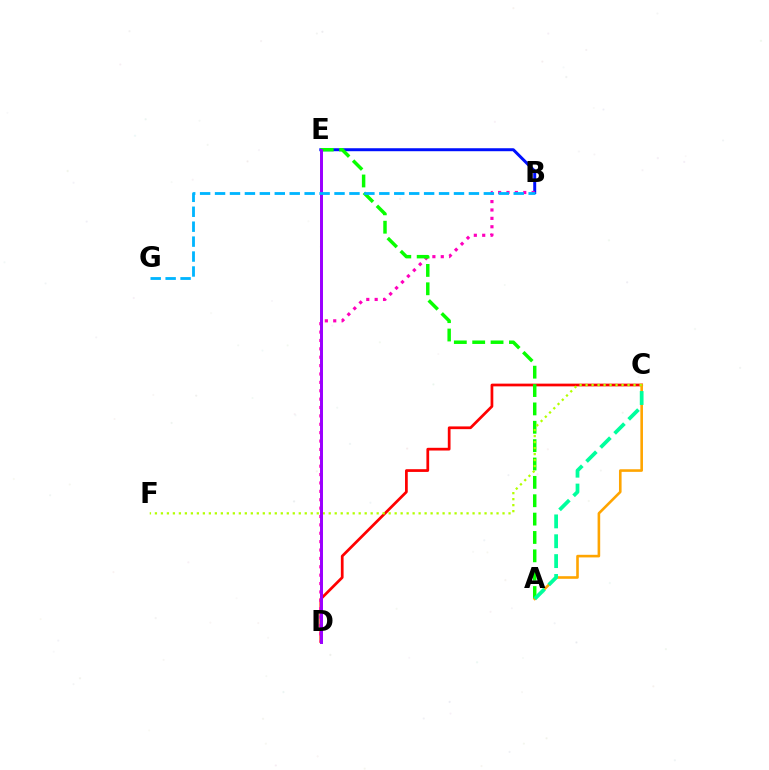{('C', 'D'): [{'color': '#ff0000', 'line_style': 'solid', 'thickness': 1.97}], ('B', 'E'): [{'color': '#0010ff', 'line_style': 'solid', 'thickness': 2.14}], ('B', 'D'): [{'color': '#ff00bd', 'line_style': 'dotted', 'thickness': 2.28}], ('A', 'E'): [{'color': '#08ff00', 'line_style': 'dashed', 'thickness': 2.49}], ('A', 'C'): [{'color': '#ffa500', 'line_style': 'solid', 'thickness': 1.87}, {'color': '#00ff9d', 'line_style': 'dashed', 'thickness': 2.7}], ('C', 'F'): [{'color': '#b3ff00', 'line_style': 'dotted', 'thickness': 1.63}], ('D', 'E'): [{'color': '#9b00ff', 'line_style': 'solid', 'thickness': 2.14}], ('B', 'G'): [{'color': '#00b5ff', 'line_style': 'dashed', 'thickness': 2.03}]}